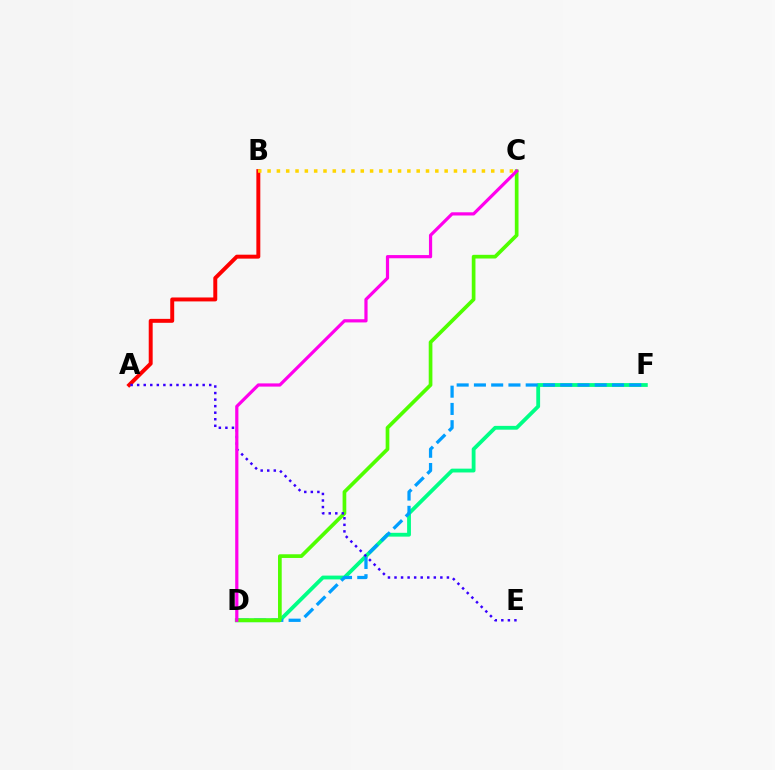{('D', 'F'): [{'color': '#00ff86', 'line_style': 'solid', 'thickness': 2.75}, {'color': '#009eff', 'line_style': 'dashed', 'thickness': 2.34}], ('C', 'D'): [{'color': '#4fff00', 'line_style': 'solid', 'thickness': 2.66}, {'color': '#ff00ed', 'line_style': 'solid', 'thickness': 2.31}], ('A', 'B'): [{'color': '#ff0000', 'line_style': 'solid', 'thickness': 2.84}], ('A', 'E'): [{'color': '#3700ff', 'line_style': 'dotted', 'thickness': 1.78}], ('B', 'C'): [{'color': '#ffd500', 'line_style': 'dotted', 'thickness': 2.53}]}